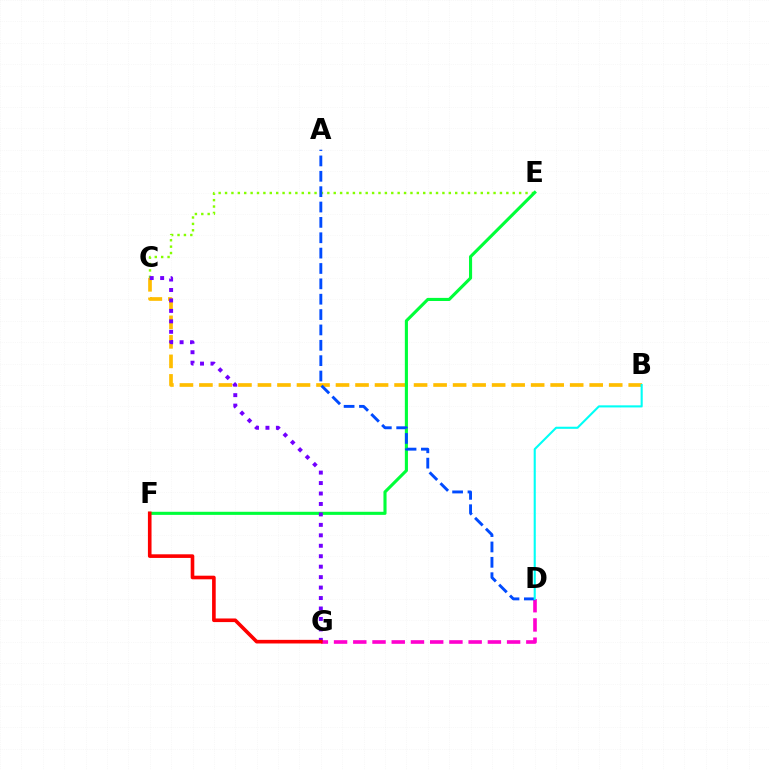{('C', 'E'): [{'color': '#84ff00', 'line_style': 'dotted', 'thickness': 1.74}], ('D', 'G'): [{'color': '#ff00cf', 'line_style': 'dashed', 'thickness': 2.61}], ('B', 'C'): [{'color': '#ffbd00', 'line_style': 'dashed', 'thickness': 2.65}], ('E', 'F'): [{'color': '#00ff39', 'line_style': 'solid', 'thickness': 2.23}], ('C', 'G'): [{'color': '#7200ff', 'line_style': 'dotted', 'thickness': 2.84}], ('F', 'G'): [{'color': '#ff0000', 'line_style': 'solid', 'thickness': 2.61}], ('A', 'D'): [{'color': '#004bff', 'line_style': 'dashed', 'thickness': 2.09}], ('B', 'D'): [{'color': '#00fff6', 'line_style': 'solid', 'thickness': 1.51}]}